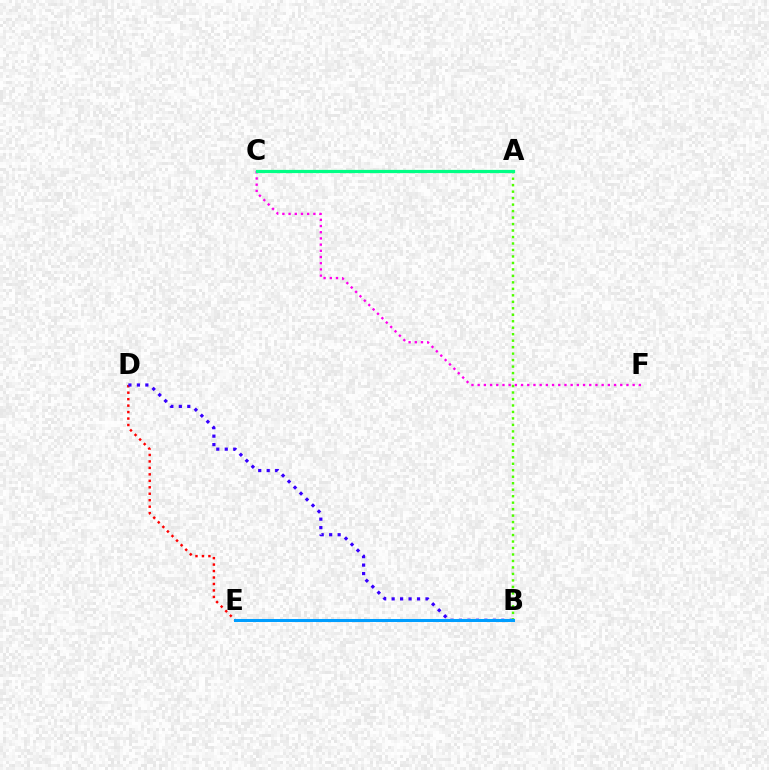{('D', 'E'): [{'color': '#ff0000', 'line_style': 'dotted', 'thickness': 1.76}], ('A', 'C'): [{'color': '#ffd500', 'line_style': 'solid', 'thickness': 2.18}, {'color': '#00ff86', 'line_style': 'solid', 'thickness': 2.32}], ('B', 'D'): [{'color': '#3700ff', 'line_style': 'dotted', 'thickness': 2.3}], ('A', 'B'): [{'color': '#4fff00', 'line_style': 'dotted', 'thickness': 1.76}], ('B', 'E'): [{'color': '#009eff', 'line_style': 'solid', 'thickness': 2.18}], ('C', 'F'): [{'color': '#ff00ed', 'line_style': 'dotted', 'thickness': 1.68}]}